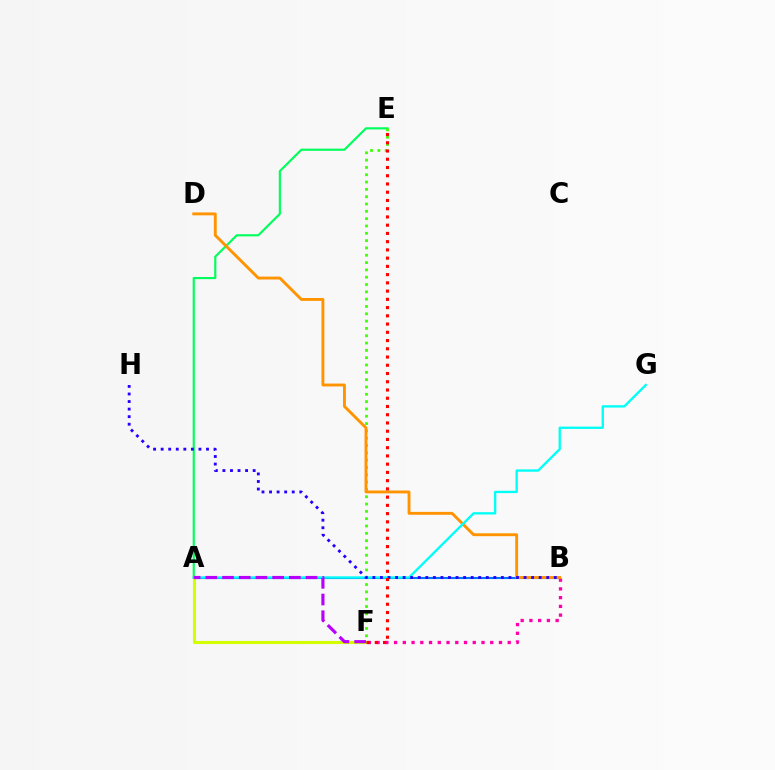{('A', 'B'): [{'color': '#0074ff', 'line_style': 'solid', 'thickness': 1.53}], ('B', 'F'): [{'color': '#ff00ac', 'line_style': 'dotted', 'thickness': 2.37}], ('A', 'F'): [{'color': '#d1ff00', 'line_style': 'solid', 'thickness': 2.23}, {'color': '#b900ff', 'line_style': 'dashed', 'thickness': 2.27}], ('A', 'E'): [{'color': '#00ff5c', 'line_style': 'solid', 'thickness': 1.56}], ('E', 'F'): [{'color': '#3dff00', 'line_style': 'dotted', 'thickness': 1.99}, {'color': '#ff0000', 'line_style': 'dotted', 'thickness': 2.24}], ('B', 'D'): [{'color': '#ff9400', 'line_style': 'solid', 'thickness': 2.08}], ('A', 'G'): [{'color': '#00fff6', 'line_style': 'solid', 'thickness': 1.68}], ('B', 'H'): [{'color': '#2500ff', 'line_style': 'dotted', 'thickness': 2.05}]}